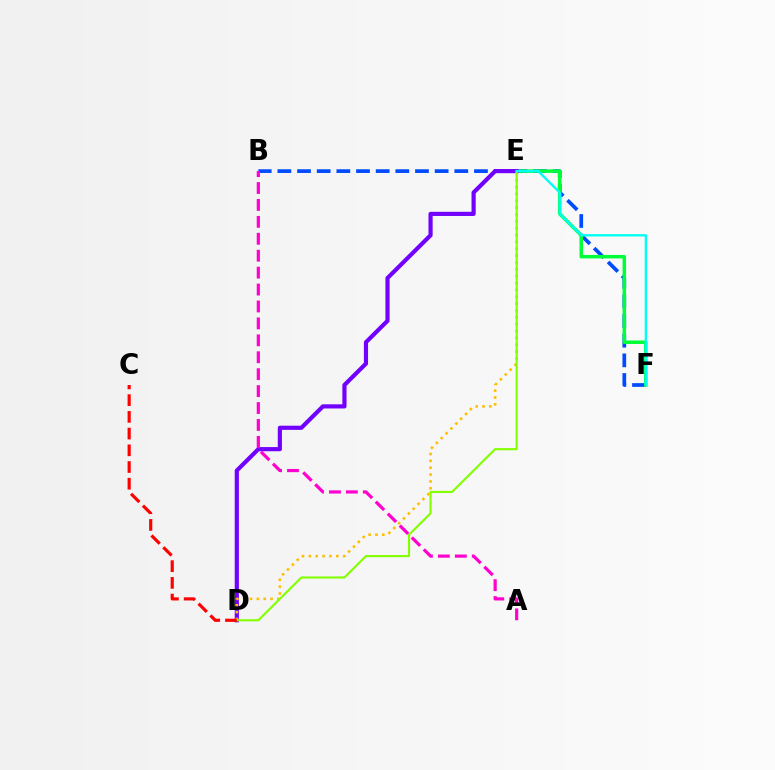{('B', 'F'): [{'color': '#004bff', 'line_style': 'dashed', 'thickness': 2.67}], ('E', 'F'): [{'color': '#00ff39', 'line_style': 'solid', 'thickness': 2.53}, {'color': '#00fff6', 'line_style': 'solid', 'thickness': 1.69}], ('D', 'E'): [{'color': '#7200ff', 'line_style': 'solid', 'thickness': 2.99}, {'color': '#ffbd00', 'line_style': 'dotted', 'thickness': 1.86}, {'color': '#84ff00', 'line_style': 'solid', 'thickness': 1.53}], ('C', 'D'): [{'color': '#ff0000', 'line_style': 'dashed', 'thickness': 2.27}], ('A', 'B'): [{'color': '#ff00cf', 'line_style': 'dashed', 'thickness': 2.3}]}